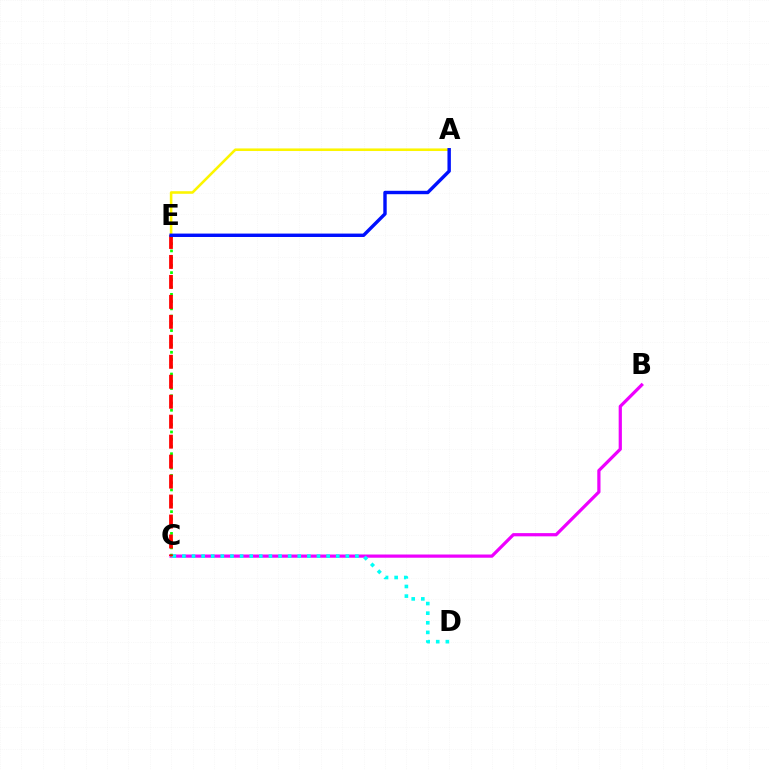{('B', 'C'): [{'color': '#ee00ff', 'line_style': 'solid', 'thickness': 2.32}], ('C', 'E'): [{'color': '#08ff00', 'line_style': 'dotted', 'thickness': 1.97}, {'color': '#ff0000', 'line_style': 'dashed', 'thickness': 2.71}], ('C', 'D'): [{'color': '#00fff6', 'line_style': 'dotted', 'thickness': 2.61}], ('A', 'E'): [{'color': '#fcf500', 'line_style': 'solid', 'thickness': 1.86}, {'color': '#0010ff', 'line_style': 'solid', 'thickness': 2.45}]}